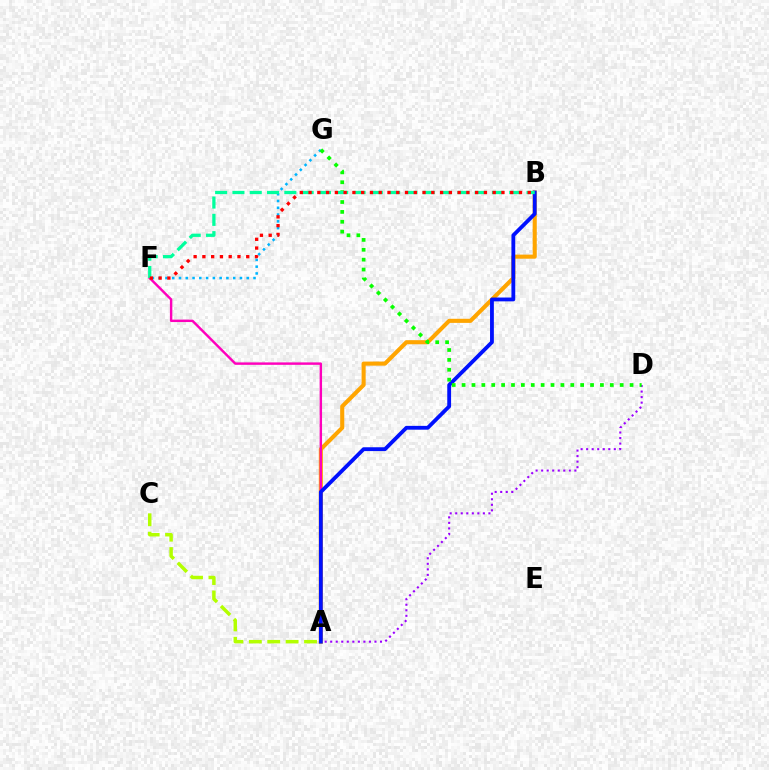{('A', 'D'): [{'color': '#9b00ff', 'line_style': 'dotted', 'thickness': 1.5}], ('A', 'C'): [{'color': '#b3ff00', 'line_style': 'dashed', 'thickness': 2.5}], ('A', 'B'): [{'color': '#ffa500', 'line_style': 'solid', 'thickness': 2.94}, {'color': '#0010ff', 'line_style': 'solid', 'thickness': 2.75}], ('A', 'F'): [{'color': '#ff00bd', 'line_style': 'solid', 'thickness': 1.75}], ('F', 'G'): [{'color': '#00b5ff', 'line_style': 'dotted', 'thickness': 1.84}], ('D', 'G'): [{'color': '#08ff00', 'line_style': 'dotted', 'thickness': 2.68}], ('B', 'F'): [{'color': '#00ff9d', 'line_style': 'dashed', 'thickness': 2.35}, {'color': '#ff0000', 'line_style': 'dotted', 'thickness': 2.38}]}